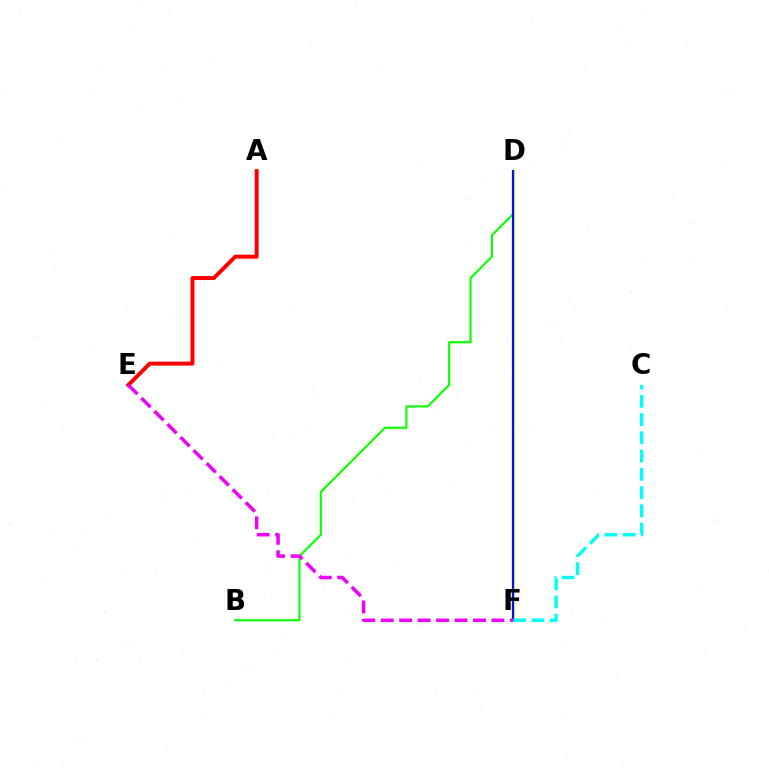{('B', 'D'): [{'color': '#08ff00', 'line_style': 'solid', 'thickness': 1.53}], ('D', 'F'): [{'color': '#fcf500', 'line_style': 'solid', 'thickness': 2.14}, {'color': '#0010ff', 'line_style': 'solid', 'thickness': 1.58}], ('A', 'E'): [{'color': '#ff0000', 'line_style': 'solid', 'thickness': 2.85}], ('E', 'F'): [{'color': '#ee00ff', 'line_style': 'dashed', 'thickness': 2.51}], ('C', 'F'): [{'color': '#00fff6', 'line_style': 'dashed', 'thickness': 2.48}]}